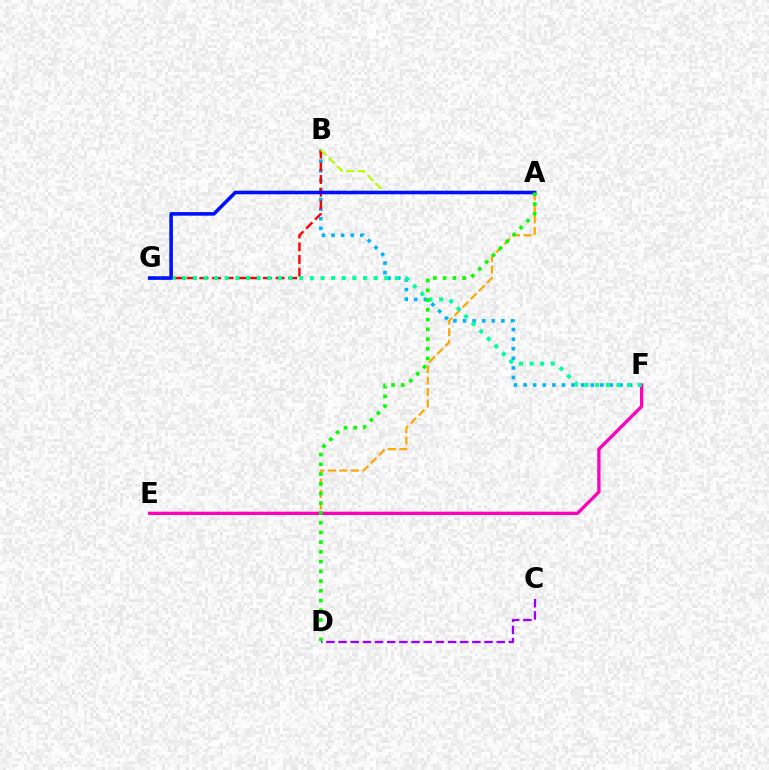{('B', 'F'): [{'color': '#00b5ff', 'line_style': 'dotted', 'thickness': 2.61}], ('A', 'E'): [{'color': '#ffa500', 'line_style': 'dashed', 'thickness': 1.56}], ('B', 'G'): [{'color': '#ff0000', 'line_style': 'dashed', 'thickness': 1.72}], ('E', 'F'): [{'color': '#ff00bd', 'line_style': 'solid', 'thickness': 2.38}], ('C', 'D'): [{'color': '#9b00ff', 'line_style': 'dashed', 'thickness': 1.65}], ('F', 'G'): [{'color': '#00ff9d', 'line_style': 'dotted', 'thickness': 2.89}], ('A', 'B'): [{'color': '#b3ff00', 'line_style': 'dashed', 'thickness': 1.56}], ('A', 'G'): [{'color': '#0010ff', 'line_style': 'solid', 'thickness': 2.57}], ('A', 'D'): [{'color': '#08ff00', 'line_style': 'dotted', 'thickness': 2.64}]}